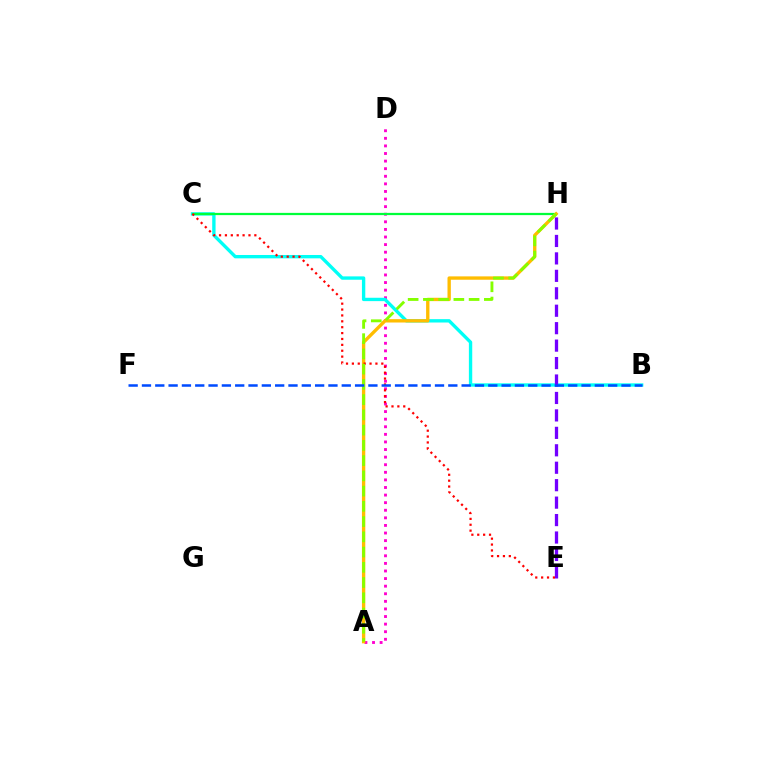{('A', 'D'): [{'color': '#ff00cf', 'line_style': 'dotted', 'thickness': 2.06}], ('B', 'C'): [{'color': '#00fff6', 'line_style': 'solid', 'thickness': 2.42}], ('C', 'H'): [{'color': '#00ff39', 'line_style': 'solid', 'thickness': 1.61}], ('A', 'H'): [{'color': '#ffbd00', 'line_style': 'solid', 'thickness': 2.41}, {'color': '#84ff00', 'line_style': 'dashed', 'thickness': 2.07}], ('E', 'H'): [{'color': '#7200ff', 'line_style': 'dashed', 'thickness': 2.37}], ('C', 'E'): [{'color': '#ff0000', 'line_style': 'dotted', 'thickness': 1.6}], ('B', 'F'): [{'color': '#004bff', 'line_style': 'dashed', 'thickness': 1.81}]}